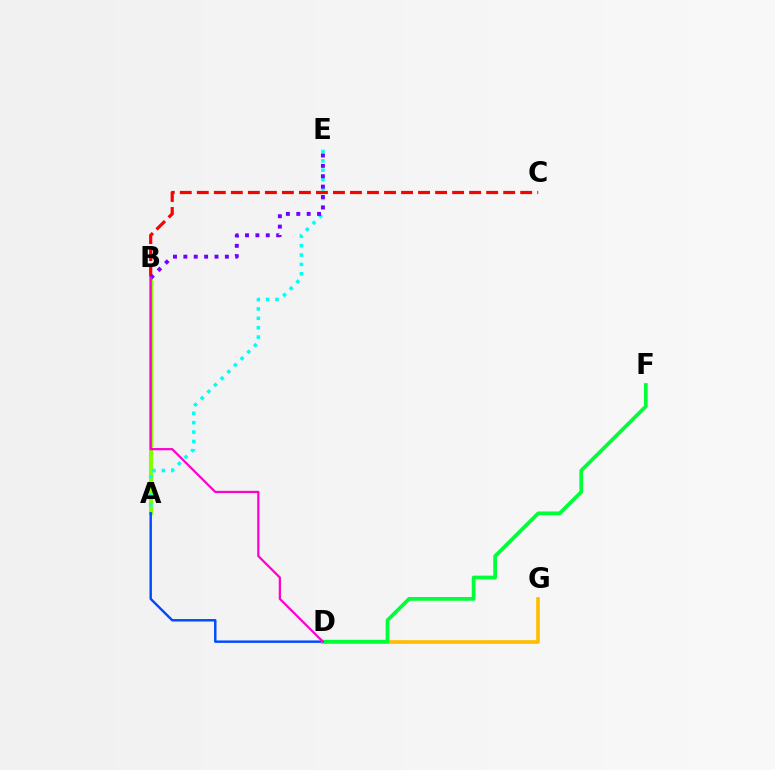{('B', 'C'): [{'color': '#ff0000', 'line_style': 'dashed', 'thickness': 2.31}], ('A', 'B'): [{'color': '#84ff00', 'line_style': 'solid', 'thickness': 2.93}], ('A', 'E'): [{'color': '#00fff6', 'line_style': 'dotted', 'thickness': 2.55}], ('D', 'G'): [{'color': '#ffbd00', 'line_style': 'solid', 'thickness': 2.64}], ('A', 'D'): [{'color': '#004bff', 'line_style': 'solid', 'thickness': 1.76}], ('D', 'F'): [{'color': '#00ff39', 'line_style': 'solid', 'thickness': 2.69}], ('B', 'E'): [{'color': '#7200ff', 'line_style': 'dotted', 'thickness': 2.82}], ('B', 'D'): [{'color': '#ff00cf', 'line_style': 'solid', 'thickness': 1.61}]}